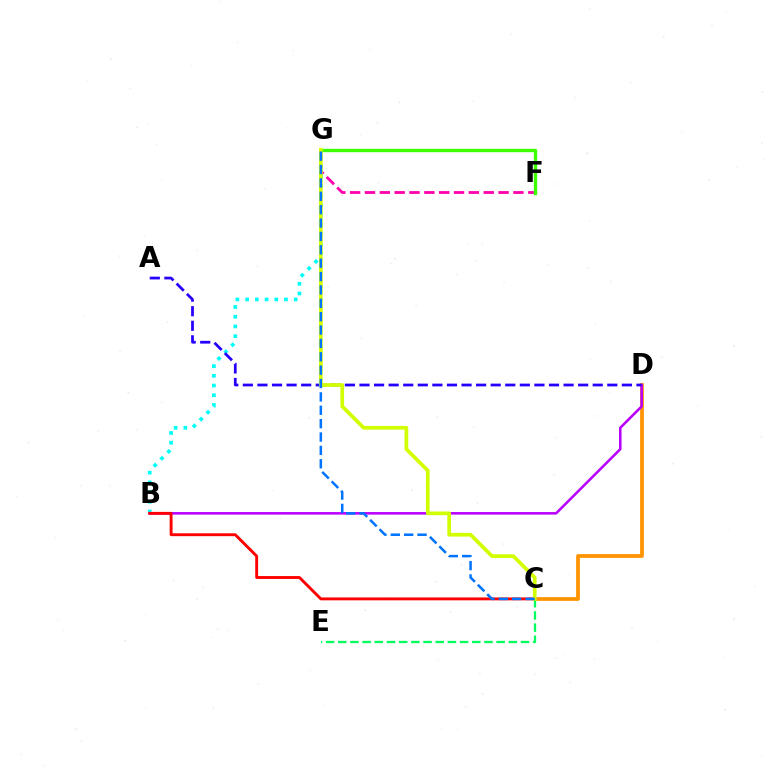{('B', 'G'): [{'color': '#00fff6', 'line_style': 'dotted', 'thickness': 2.64}], ('F', 'G'): [{'color': '#ff00ac', 'line_style': 'dashed', 'thickness': 2.02}, {'color': '#3dff00', 'line_style': 'solid', 'thickness': 2.43}], ('C', 'D'): [{'color': '#ff9400', 'line_style': 'solid', 'thickness': 2.7}], ('B', 'D'): [{'color': '#b900ff', 'line_style': 'solid', 'thickness': 1.84}], ('B', 'C'): [{'color': '#ff0000', 'line_style': 'solid', 'thickness': 2.08}], ('C', 'E'): [{'color': '#00ff5c', 'line_style': 'dashed', 'thickness': 1.66}], ('A', 'D'): [{'color': '#2500ff', 'line_style': 'dashed', 'thickness': 1.98}], ('C', 'G'): [{'color': '#d1ff00', 'line_style': 'solid', 'thickness': 2.67}, {'color': '#0074ff', 'line_style': 'dashed', 'thickness': 1.82}]}